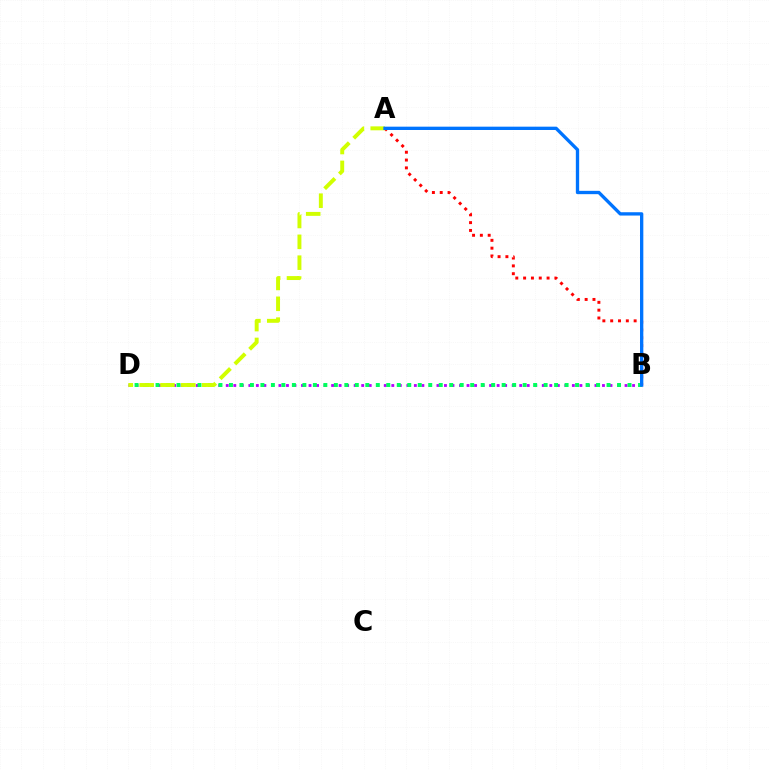{('B', 'D'): [{'color': '#b900ff', 'line_style': 'dotted', 'thickness': 2.04}, {'color': '#00ff5c', 'line_style': 'dotted', 'thickness': 2.85}], ('A', 'D'): [{'color': '#d1ff00', 'line_style': 'dashed', 'thickness': 2.83}], ('A', 'B'): [{'color': '#ff0000', 'line_style': 'dotted', 'thickness': 2.12}, {'color': '#0074ff', 'line_style': 'solid', 'thickness': 2.39}]}